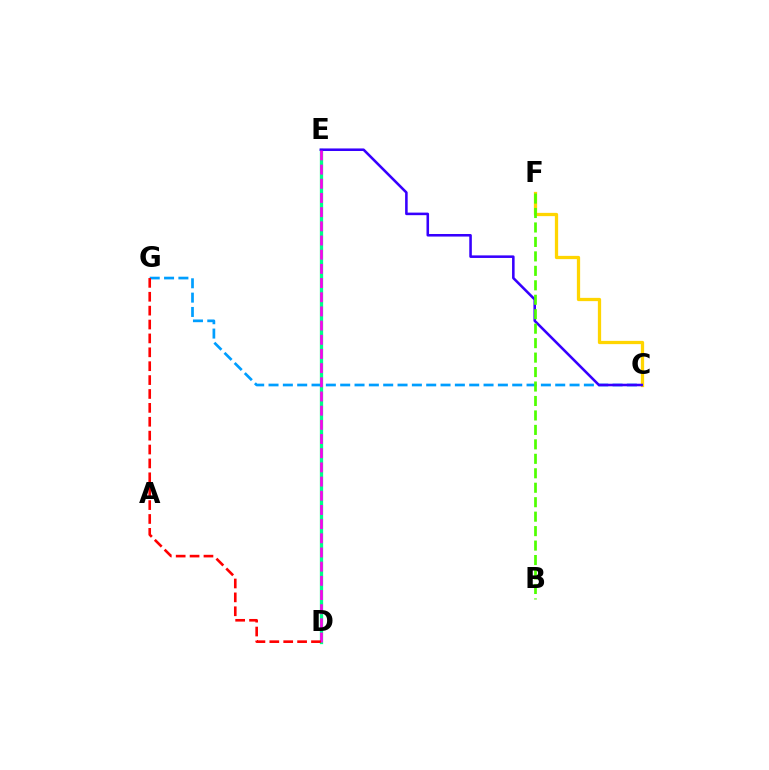{('D', 'E'): [{'color': '#00ff86', 'line_style': 'solid', 'thickness': 2.36}, {'color': '#ff00ed', 'line_style': 'dashed', 'thickness': 1.93}], ('C', 'G'): [{'color': '#009eff', 'line_style': 'dashed', 'thickness': 1.95}], ('C', 'F'): [{'color': '#ffd500', 'line_style': 'solid', 'thickness': 2.35}], ('C', 'E'): [{'color': '#3700ff', 'line_style': 'solid', 'thickness': 1.84}], ('D', 'G'): [{'color': '#ff0000', 'line_style': 'dashed', 'thickness': 1.89}], ('B', 'F'): [{'color': '#4fff00', 'line_style': 'dashed', 'thickness': 1.96}]}